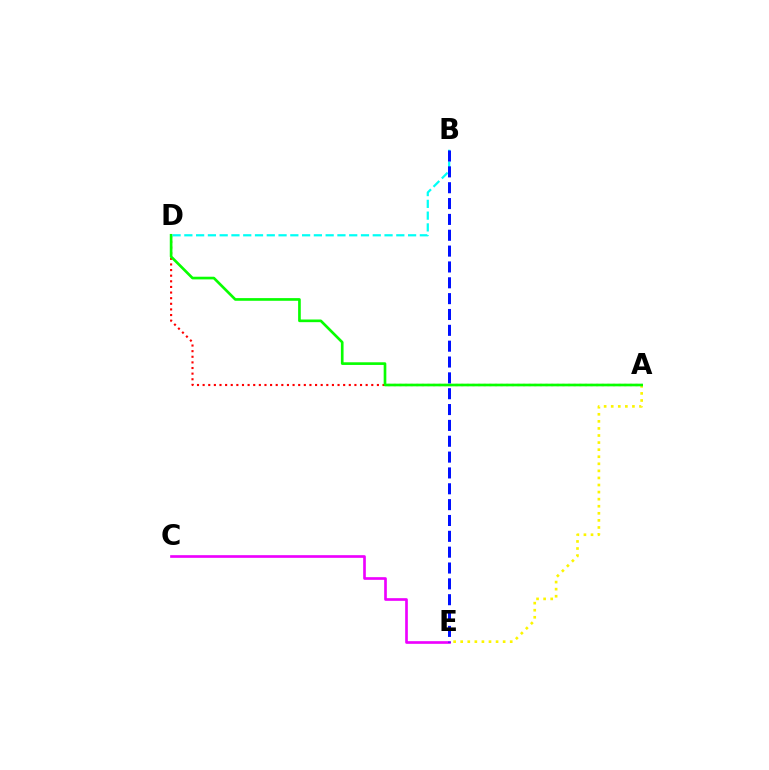{('A', 'E'): [{'color': '#fcf500', 'line_style': 'dotted', 'thickness': 1.92}], ('C', 'E'): [{'color': '#ee00ff', 'line_style': 'solid', 'thickness': 1.92}], ('A', 'D'): [{'color': '#ff0000', 'line_style': 'dotted', 'thickness': 1.53}, {'color': '#08ff00', 'line_style': 'solid', 'thickness': 1.92}], ('B', 'D'): [{'color': '#00fff6', 'line_style': 'dashed', 'thickness': 1.6}], ('B', 'E'): [{'color': '#0010ff', 'line_style': 'dashed', 'thickness': 2.15}]}